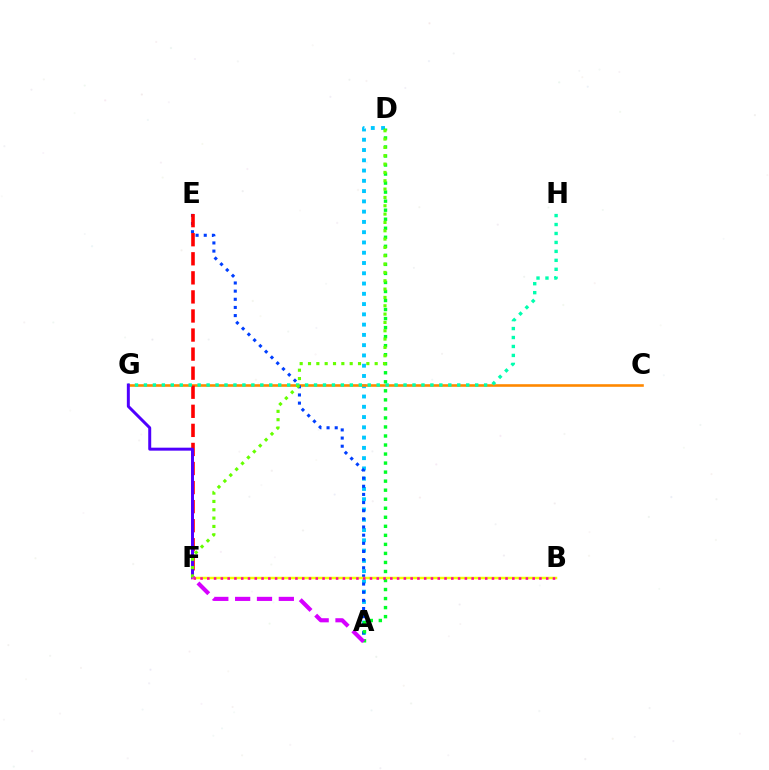{('A', 'D'): [{'color': '#00c7ff', 'line_style': 'dotted', 'thickness': 2.79}, {'color': '#00ff27', 'line_style': 'dotted', 'thickness': 2.45}], ('C', 'G'): [{'color': '#ff8800', 'line_style': 'solid', 'thickness': 1.88}], ('A', 'E'): [{'color': '#003fff', 'line_style': 'dotted', 'thickness': 2.21}], ('E', 'F'): [{'color': '#ff0000', 'line_style': 'dashed', 'thickness': 2.59}], ('G', 'H'): [{'color': '#00ffaf', 'line_style': 'dotted', 'thickness': 2.43}], ('F', 'G'): [{'color': '#4f00ff', 'line_style': 'solid', 'thickness': 2.14}], ('B', 'F'): [{'color': '#eeff00', 'line_style': 'solid', 'thickness': 1.79}, {'color': '#ff00a0', 'line_style': 'dotted', 'thickness': 1.84}], ('D', 'F'): [{'color': '#66ff00', 'line_style': 'dotted', 'thickness': 2.26}], ('A', 'F'): [{'color': '#d600ff', 'line_style': 'dashed', 'thickness': 2.97}]}